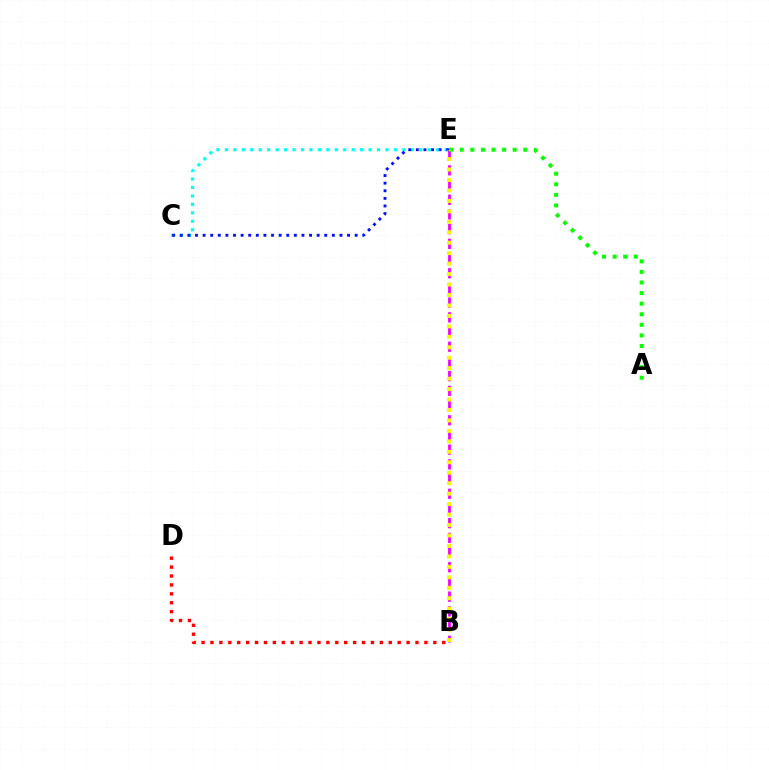{('B', 'E'): [{'color': '#ee00ff', 'line_style': 'dashed', 'thickness': 2.0}, {'color': '#fcf500', 'line_style': 'dotted', 'thickness': 2.84}], ('C', 'E'): [{'color': '#00fff6', 'line_style': 'dotted', 'thickness': 2.3}, {'color': '#0010ff', 'line_style': 'dotted', 'thickness': 2.07}], ('A', 'E'): [{'color': '#08ff00', 'line_style': 'dotted', 'thickness': 2.87}], ('B', 'D'): [{'color': '#ff0000', 'line_style': 'dotted', 'thickness': 2.42}]}